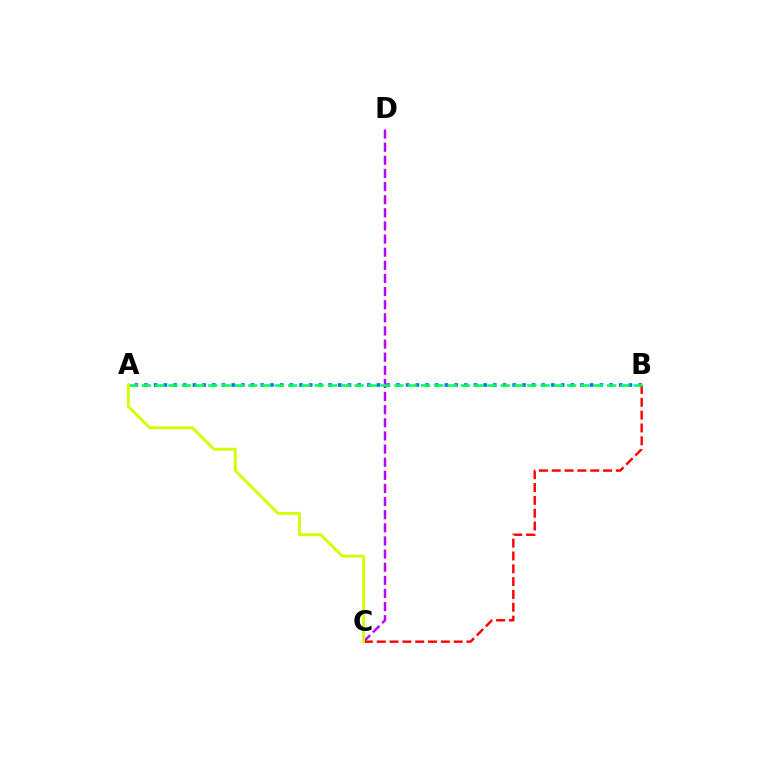{('C', 'D'): [{'color': '#b900ff', 'line_style': 'dashed', 'thickness': 1.78}], ('A', 'B'): [{'color': '#0074ff', 'line_style': 'dotted', 'thickness': 2.63}, {'color': '#00ff5c', 'line_style': 'dashed', 'thickness': 1.81}], ('B', 'C'): [{'color': '#ff0000', 'line_style': 'dashed', 'thickness': 1.74}], ('A', 'C'): [{'color': '#d1ff00', 'line_style': 'solid', 'thickness': 2.06}]}